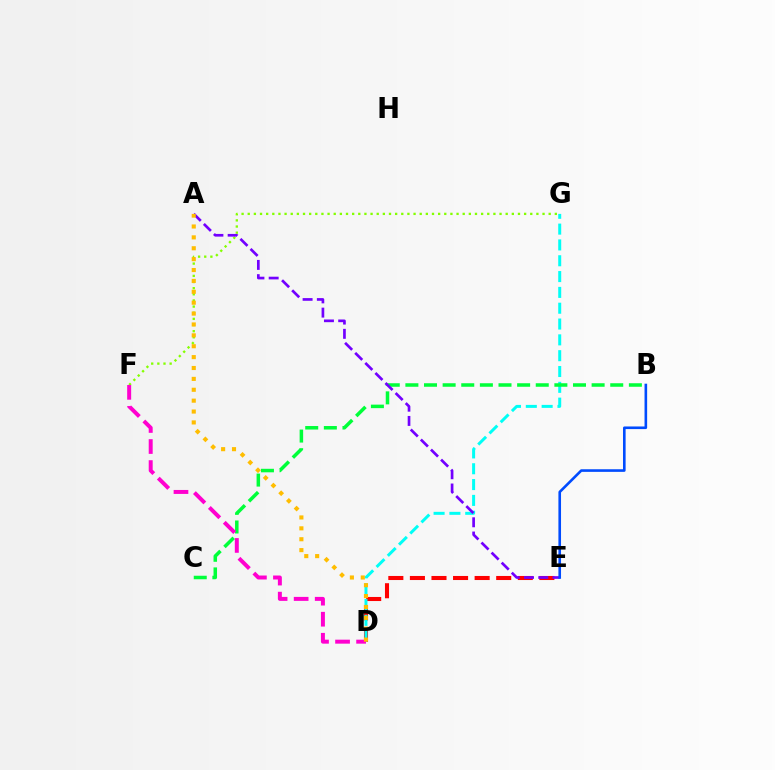{('F', 'G'): [{'color': '#84ff00', 'line_style': 'dotted', 'thickness': 1.67}], ('D', 'E'): [{'color': '#ff0000', 'line_style': 'dashed', 'thickness': 2.93}], ('D', 'G'): [{'color': '#00fff6', 'line_style': 'dashed', 'thickness': 2.15}], ('B', 'C'): [{'color': '#00ff39', 'line_style': 'dashed', 'thickness': 2.53}], ('A', 'E'): [{'color': '#7200ff', 'line_style': 'dashed', 'thickness': 1.94}], ('D', 'F'): [{'color': '#ff00cf', 'line_style': 'dashed', 'thickness': 2.86}], ('A', 'D'): [{'color': '#ffbd00', 'line_style': 'dotted', 'thickness': 2.96}], ('B', 'E'): [{'color': '#004bff', 'line_style': 'solid', 'thickness': 1.88}]}